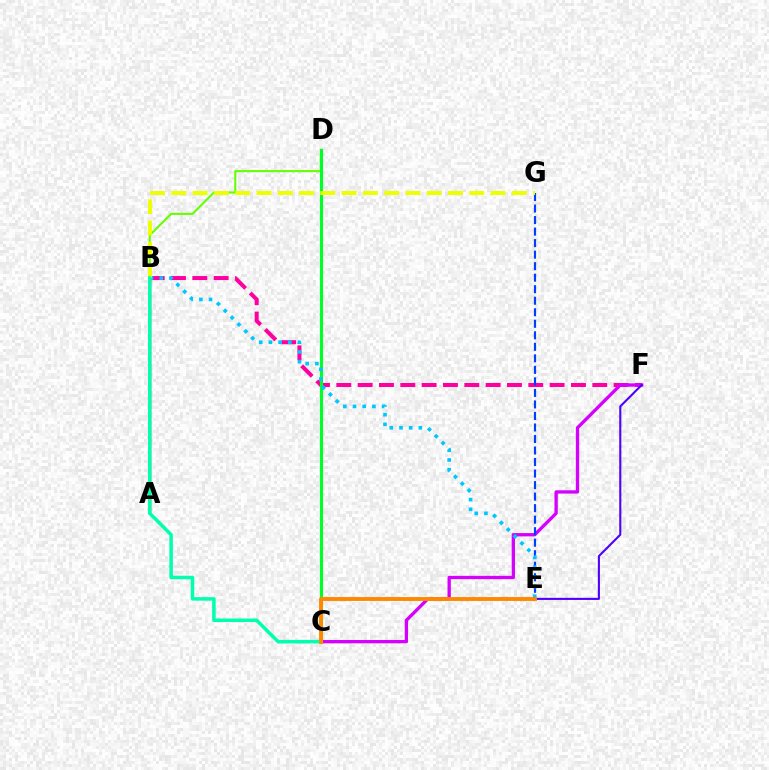{('A', 'B'): [{'color': '#ff0000', 'line_style': 'solid', 'thickness': 1.73}], ('B', 'F'): [{'color': '#ff00a0', 'line_style': 'dashed', 'thickness': 2.9}], ('C', 'F'): [{'color': '#d600ff', 'line_style': 'solid', 'thickness': 2.38}], ('E', 'F'): [{'color': '#4f00ff', 'line_style': 'solid', 'thickness': 1.5}], ('B', 'D'): [{'color': '#66ff00', 'line_style': 'solid', 'thickness': 1.5}], ('C', 'D'): [{'color': '#00ff27', 'line_style': 'solid', 'thickness': 2.25}], ('E', 'G'): [{'color': '#003fff', 'line_style': 'dashed', 'thickness': 1.57}], ('B', 'E'): [{'color': '#00c7ff', 'line_style': 'dotted', 'thickness': 2.63}], ('B', 'G'): [{'color': '#eeff00', 'line_style': 'dashed', 'thickness': 2.89}], ('B', 'C'): [{'color': '#00ffaf', 'line_style': 'solid', 'thickness': 2.52}], ('C', 'E'): [{'color': '#ff8800', 'line_style': 'solid', 'thickness': 2.79}]}